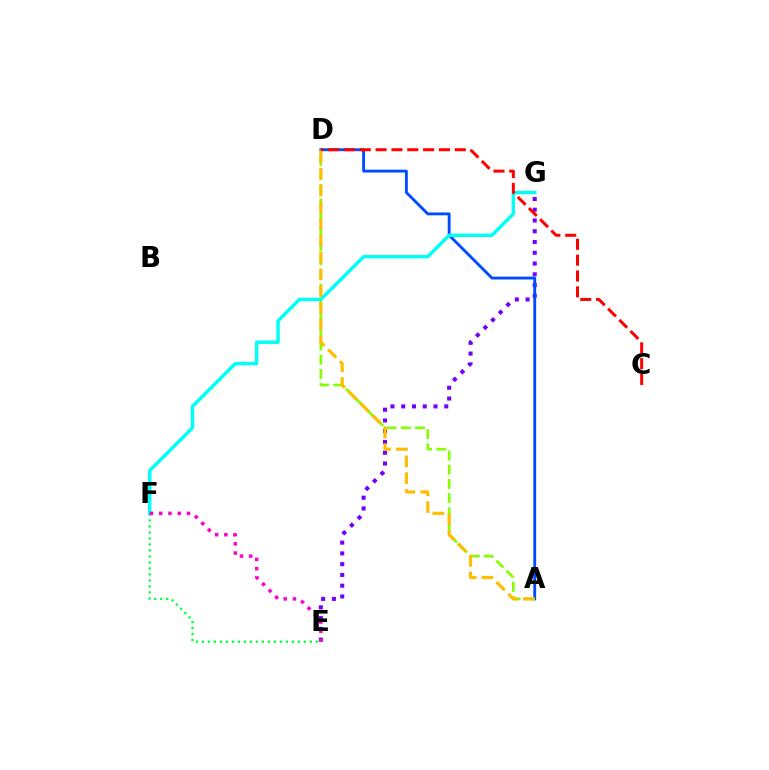{('E', 'G'): [{'color': '#7200ff', 'line_style': 'dotted', 'thickness': 2.92}], ('A', 'D'): [{'color': '#004bff', 'line_style': 'solid', 'thickness': 2.06}, {'color': '#84ff00', 'line_style': 'dashed', 'thickness': 1.93}, {'color': '#ffbd00', 'line_style': 'dashed', 'thickness': 2.28}], ('E', 'F'): [{'color': '#00ff39', 'line_style': 'dotted', 'thickness': 1.63}, {'color': '#ff00cf', 'line_style': 'dotted', 'thickness': 2.51}], ('F', 'G'): [{'color': '#00fff6', 'line_style': 'solid', 'thickness': 2.49}], ('C', 'D'): [{'color': '#ff0000', 'line_style': 'dashed', 'thickness': 2.15}]}